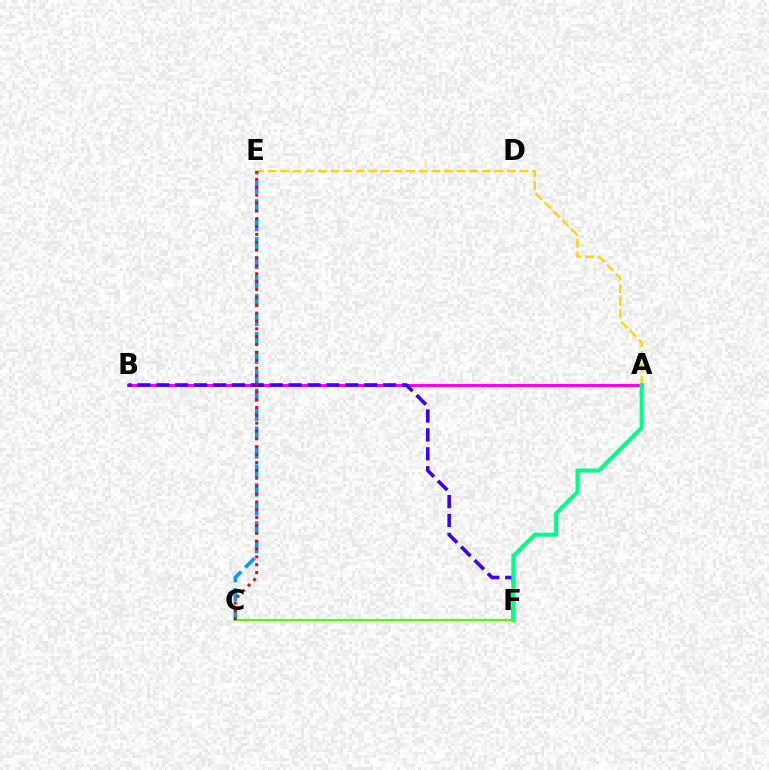{('A', 'B'): [{'color': '#ff00ed', 'line_style': 'solid', 'thickness': 2.16}], ('A', 'E'): [{'color': '#ffd500', 'line_style': 'dashed', 'thickness': 1.71}], ('B', 'F'): [{'color': '#3700ff', 'line_style': 'dashed', 'thickness': 2.57}], ('A', 'F'): [{'color': '#00ff86', 'line_style': 'solid', 'thickness': 2.91}], ('C', 'E'): [{'color': '#009eff', 'line_style': 'dashed', 'thickness': 2.57}, {'color': '#ff0000', 'line_style': 'dotted', 'thickness': 2.14}], ('C', 'F'): [{'color': '#4fff00', 'line_style': 'solid', 'thickness': 1.52}]}